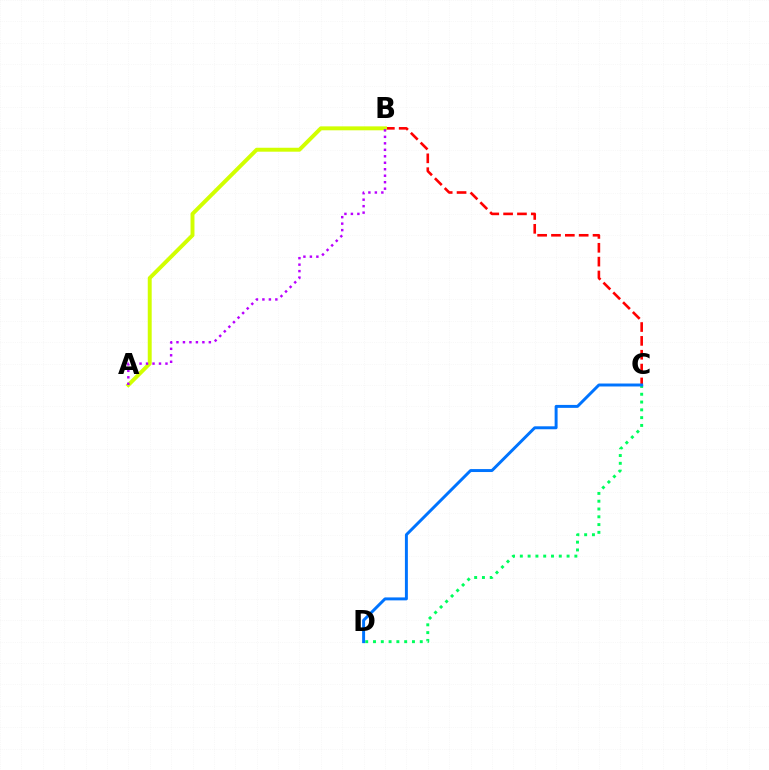{('C', 'D'): [{'color': '#00ff5c', 'line_style': 'dotted', 'thickness': 2.12}, {'color': '#0074ff', 'line_style': 'solid', 'thickness': 2.13}], ('B', 'C'): [{'color': '#ff0000', 'line_style': 'dashed', 'thickness': 1.88}], ('A', 'B'): [{'color': '#d1ff00', 'line_style': 'solid', 'thickness': 2.83}, {'color': '#b900ff', 'line_style': 'dotted', 'thickness': 1.76}]}